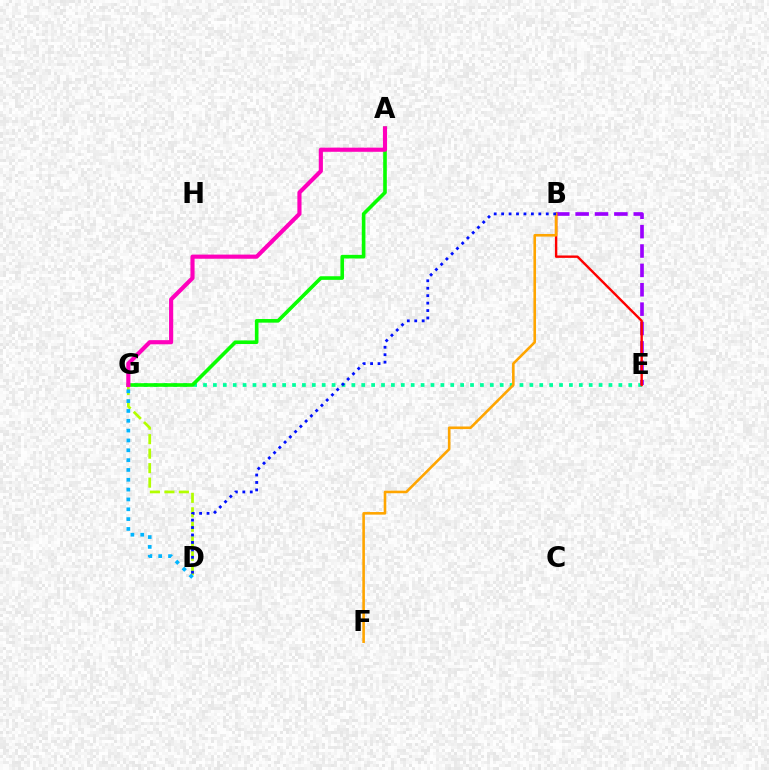{('D', 'G'): [{'color': '#b3ff00', 'line_style': 'dashed', 'thickness': 1.97}, {'color': '#00b5ff', 'line_style': 'dotted', 'thickness': 2.67}], ('E', 'G'): [{'color': '#00ff9d', 'line_style': 'dotted', 'thickness': 2.69}], ('A', 'G'): [{'color': '#08ff00', 'line_style': 'solid', 'thickness': 2.6}, {'color': '#ff00bd', 'line_style': 'solid', 'thickness': 2.98}], ('B', 'E'): [{'color': '#9b00ff', 'line_style': 'dashed', 'thickness': 2.63}, {'color': '#ff0000', 'line_style': 'solid', 'thickness': 1.72}], ('B', 'F'): [{'color': '#ffa500', 'line_style': 'solid', 'thickness': 1.87}], ('B', 'D'): [{'color': '#0010ff', 'line_style': 'dotted', 'thickness': 2.02}]}